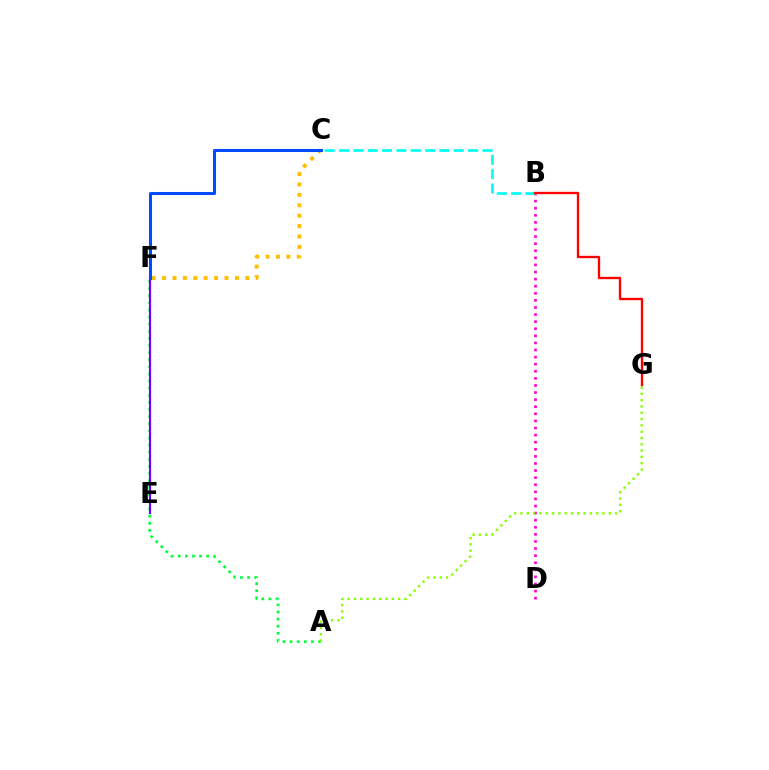{('A', 'F'): [{'color': '#00ff39', 'line_style': 'dotted', 'thickness': 1.93}], ('E', 'F'): [{'color': '#7200ff', 'line_style': 'solid', 'thickness': 1.54}], ('B', 'D'): [{'color': '#ff00cf', 'line_style': 'dotted', 'thickness': 1.93}], ('A', 'G'): [{'color': '#84ff00', 'line_style': 'dotted', 'thickness': 1.71}], ('B', 'C'): [{'color': '#00fff6', 'line_style': 'dashed', 'thickness': 1.95}], ('B', 'G'): [{'color': '#ff0000', 'line_style': 'solid', 'thickness': 1.69}], ('C', 'F'): [{'color': '#ffbd00', 'line_style': 'dotted', 'thickness': 2.83}, {'color': '#004bff', 'line_style': 'solid', 'thickness': 2.18}]}